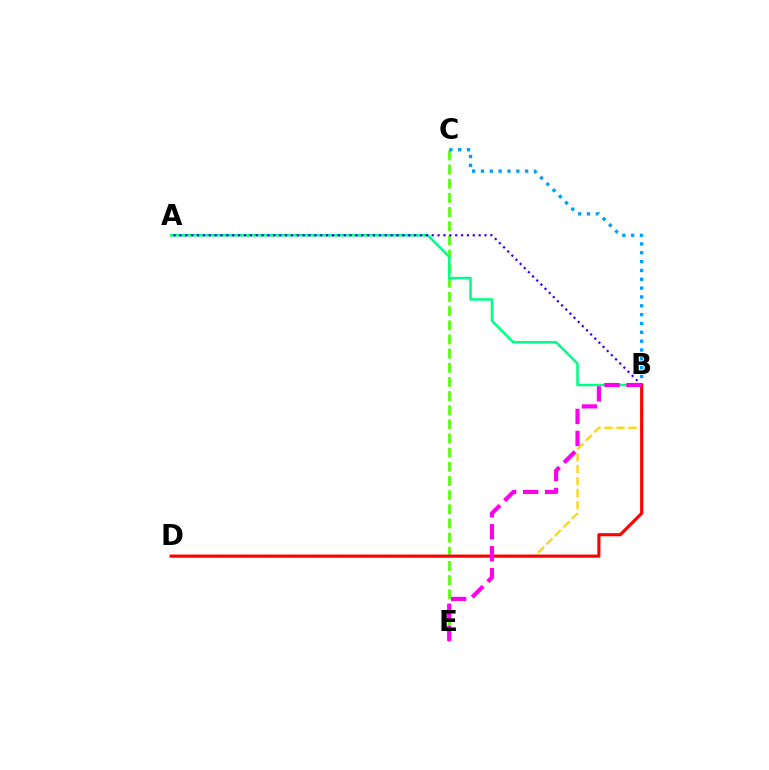{('C', 'E'): [{'color': '#4fff00', 'line_style': 'dashed', 'thickness': 1.92}], ('B', 'D'): [{'color': '#ffd500', 'line_style': 'dashed', 'thickness': 1.63}, {'color': '#ff0000', 'line_style': 'solid', 'thickness': 2.25}], ('A', 'B'): [{'color': '#00ff86', 'line_style': 'solid', 'thickness': 1.83}, {'color': '#3700ff', 'line_style': 'dotted', 'thickness': 1.59}], ('B', 'C'): [{'color': '#009eff', 'line_style': 'dotted', 'thickness': 2.4}], ('B', 'E'): [{'color': '#ff00ed', 'line_style': 'dashed', 'thickness': 2.99}]}